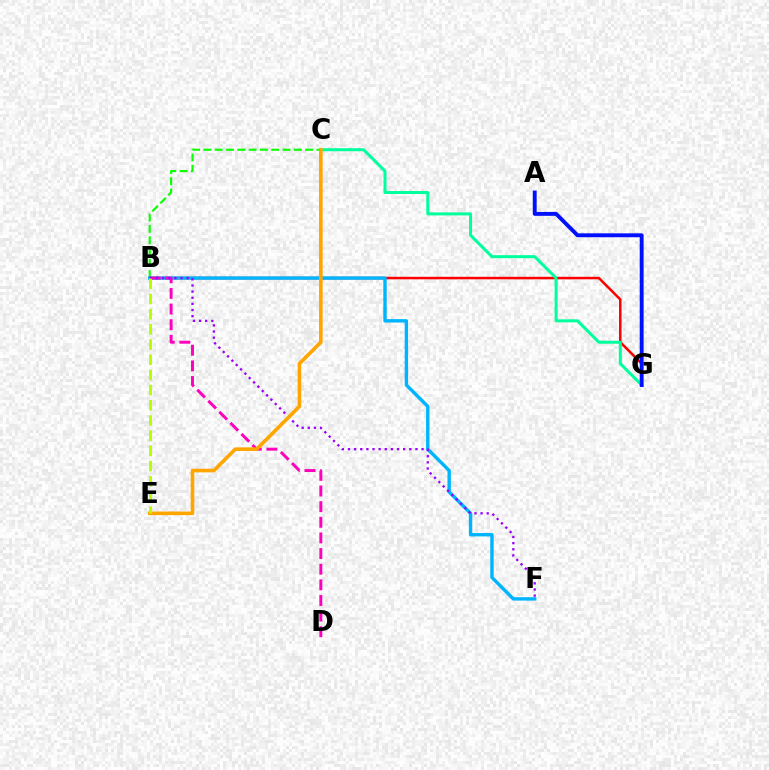{('B', 'C'): [{'color': '#08ff00', 'line_style': 'dashed', 'thickness': 1.54}], ('B', 'G'): [{'color': '#ff0000', 'line_style': 'solid', 'thickness': 1.81}], ('B', 'F'): [{'color': '#00b5ff', 'line_style': 'solid', 'thickness': 2.45}, {'color': '#9b00ff', 'line_style': 'dotted', 'thickness': 1.67}], ('B', 'D'): [{'color': '#ff00bd', 'line_style': 'dashed', 'thickness': 2.12}], ('C', 'G'): [{'color': '#00ff9d', 'line_style': 'solid', 'thickness': 2.17}], ('C', 'E'): [{'color': '#ffa500', 'line_style': 'solid', 'thickness': 2.6}], ('A', 'G'): [{'color': '#0010ff', 'line_style': 'solid', 'thickness': 2.8}], ('B', 'E'): [{'color': '#b3ff00', 'line_style': 'dashed', 'thickness': 2.06}]}